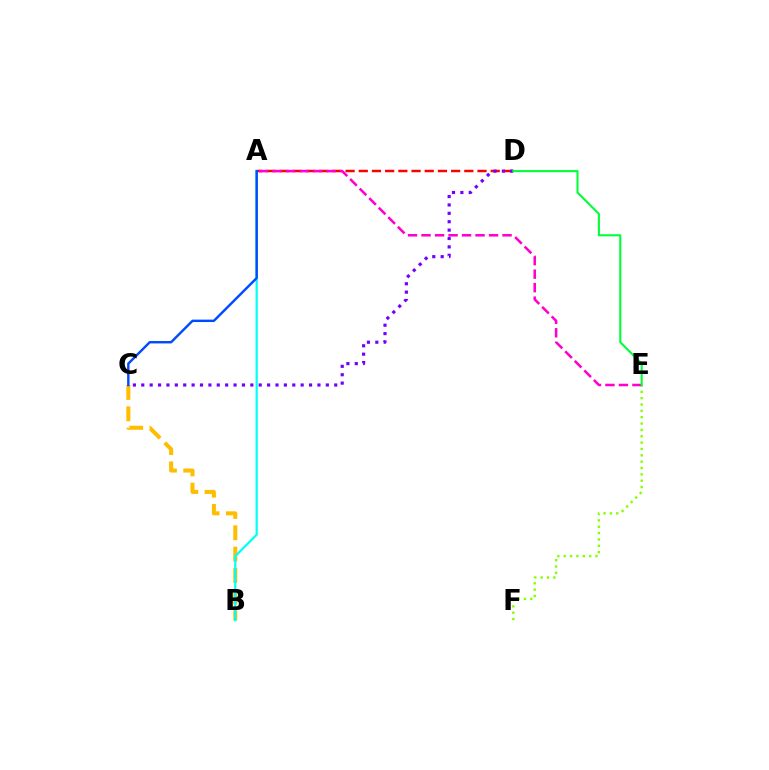{('A', 'D'): [{'color': '#ff0000', 'line_style': 'dashed', 'thickness': 1.79}], ('B', 'C'): [{'color': '#ffbd00', 'line_style': 'dashed', 'thickness': 2.9}], ('A', 'B'): [{'color': '#00fff6', 'line_style': 'solid', 'thickness': 1.6}], ('E', 'F'): [{'color': '#84ff00', 'line_style': 'dotted', 'thickness': 1.73}], ('C', 'D'): [{'color': '#7200ff', 'line_style': 'dotted', 'thickness': 2.28}], ('A', 'E'): [{'color': '#ff00cf', 'line_style': 'dashed', 'thickness': 1.83}], ('A', 'C'): [{'color': '#004bff', 'line_style': 'solid', 'thickness': 1.74}], ('D', 'E'): [{'color': '#00ff39', 'line_style': 'solid', 'thickness': 1.51}]}